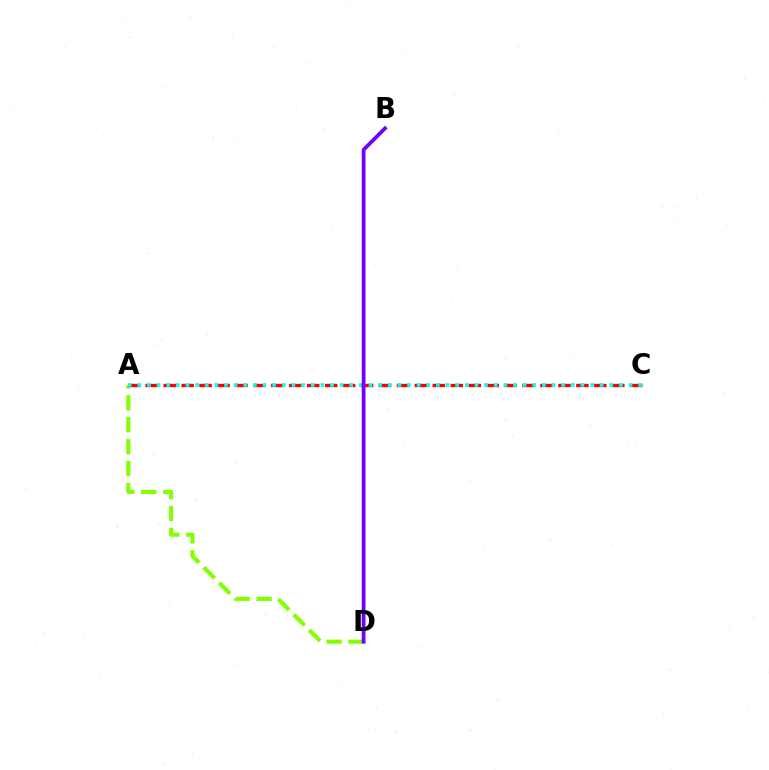{('A', 'D'): [{'color': '#84ff00', 'line_style': 'dashed', 'thickness': 2.98}], ('A', 'C'): [{'color': '#ff0000', 'line_style': 'dashed', 'thickness': 2.44}, {'color': '#00fff6', 'line_style': 'dotted', 'thickness': 2.62}], ('B', 'D'): [{'color': '#7200ff', 'line_style': 'solid', 'thickness': 2.71}]}